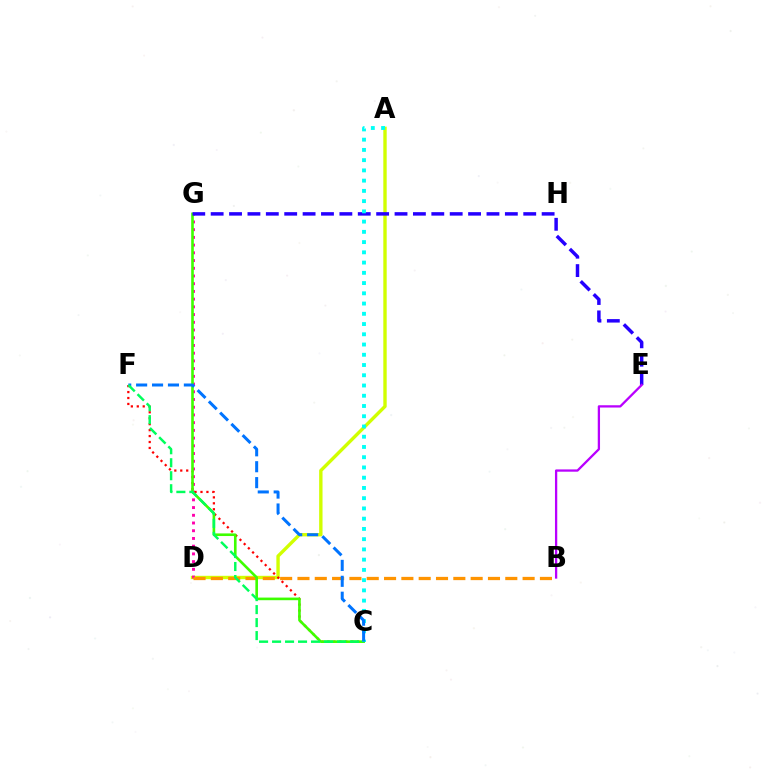{('A', 'D'): [{'color': '#d1ff00', 'line_style': 'solid', 'thickness': 2.43}], ('D', 'G'): [{'color': '#ff00ac', 'line_style': 'dotted', 'thickness': 2.1}], ('B', 'D'): [{'color': '#ff9400', 'line_style': 'dashed', 'thickness': 2.35}], ('C', 'F'): [{'color': '#ff0000', 'line_style': 'dotted', 'thickness': 1.62}, {'color': '#0074ff', 'line_style': 'dashed', 'thickness': 2.16}, {'color': '#00ff5c', 'line_style': 'dashed', 'thickness': 1.76}], ('C', 'G'): [{'color': '#3dff00', 'line_style': 'solid', 'thickness': 1.89}], ('E', 'G'): [{'color': '#2500ff', 'line_style': 'dashed', 'thickness': 2.5}], ('B', 'E'): [{'color': '#b900ff', 'line_style': 'solid', 'thickness': 1.64}], ('A', 'C'): [{'color': '#00fff6', 'line_style': 'dotted', 'thickness': 2.78}]}